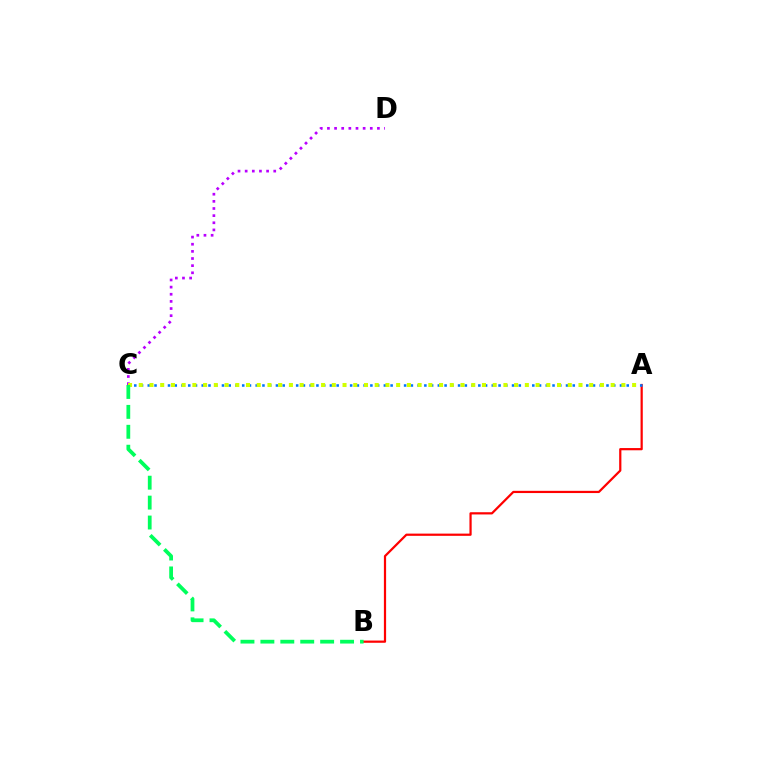{('A', 'B'): [{'color': '#ff0000', 'line_style': 'solid', 'thickness': 1.6}], ('A', 'C'): [{'color': '#0074ff', 'line_style': 'dotted', 'thickness': 1.83}, {'color': '#d1ff00', 'line_style': 'dotted', 'thickness': 2.91}], ('C', 'D'): [{'color': '#b900ff', 'line_style': 'dotted', 'thickness': 1.94}], ('B', 'C'): [{'color': '#00ff5c', 'line_style': 'dashed', 'thickness': 2.71}]}